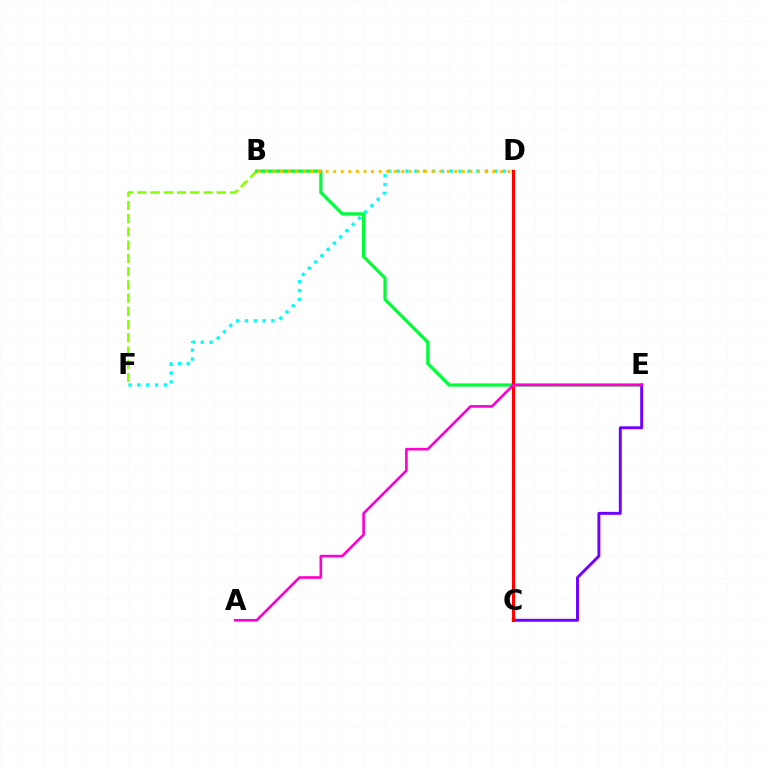{('B', 'F'): [{'color': '#84ff00', 'line_style': 'dashed', 'thickness': 1.8}], ('C', 'D'): [{'color': '#004bff', 'line_style': 'dotted', 'thickness': 2.21}, {'color': '#ff0000', 'line_style': 'solid', 'thickness': 2.26}], ('D', 'F'): [{'color': '#00fff6', 'line_style': 'dotted', 'thickness': 2.4}], ('B', 'E'): [{'color': '#00ff39', 'line_style': 'solid', 'thickness': 2.32}], ('C', 'E'): [{'color': '#7200ff', 'line_style': 'solid', 'thickness': 2.12}], ('B', 'D'): [{'color': '#ffbd00', 'line_style': 'dotted', 'thickness': 2.06}], ('A', 'E'): [{'color': '#ff00cf', 'line_style': 'solid', 'thickness': 1.9}]}